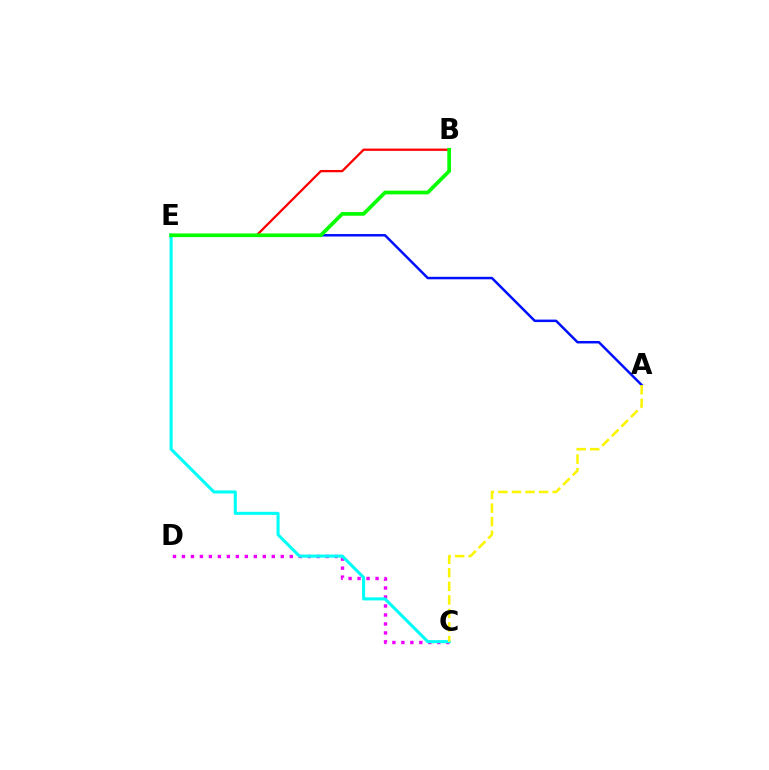{('C', 'D'): [{'color': '#ee00ff', 'line_style': 'dotted', 'thickness': 2.44}], ('C', 'E'): [{'color': '#00fff6', 'line_style': 'solid', 'thickness': 2.21}], ('A', 'E'): [{'color': '#0010ff', 'line_style': 'solid', 'thickness': 1.8}], ('B', 'E'): [{'color': '#ff0000', 'line_style': 'solid', 'thickness': 1.65}, {'color': '#08ff00', 'line_style': 'solid', 'thickness': 2.69}], ('A', 'C'): [{'color': '#fcf500', 'line_style': 'dashed', 'thickness': 1.84}]}